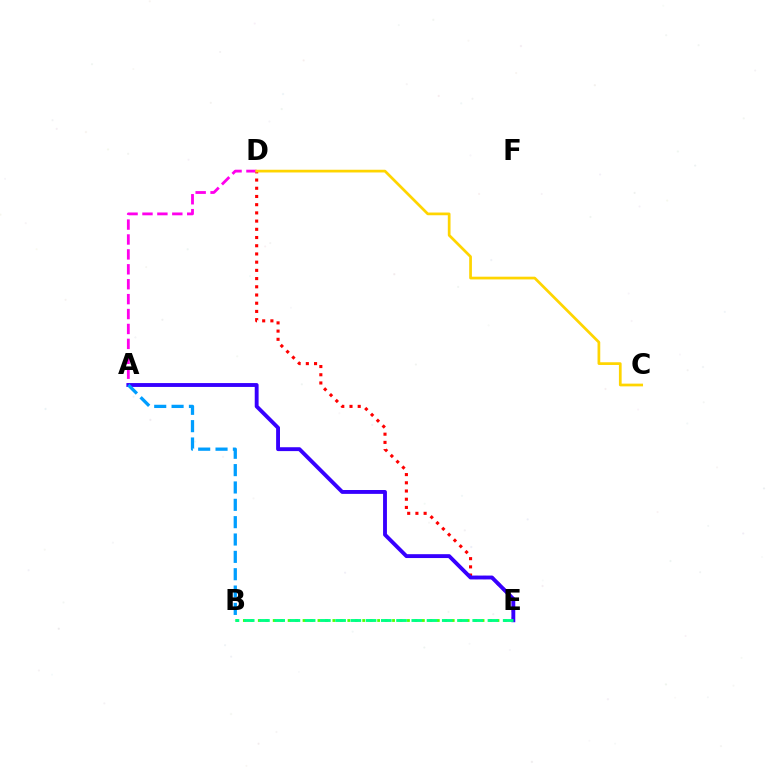{('D', 'E'): [{'color': '#ff0000', 'line_style': 'dotted', 'thickness': 2.23}], ('B', 'E'): [{'color': '#4fff00', 'line_style': 'dotted', 'thickness': 2.03}, {'color': '#00ff86', 'line_style': 'dashed', 'thickness': 2.07}], ('A', 'D'): [{'color': '#ff00ed', 'line_style': 'dashed', 'thickness': 2.03}], ('A', 'E'): [{'color': '#3700ff', 'line_style': 'solid', 'thickness': 2.79}], ('C', 'D'): [{'color': '#ffd500', 'line_style': 'solid', 'thickness': 1.96}], ('A', 'B'): [{'color': '#009eff', 'line_style': 'dashed', 'thickness': 2.36}]}